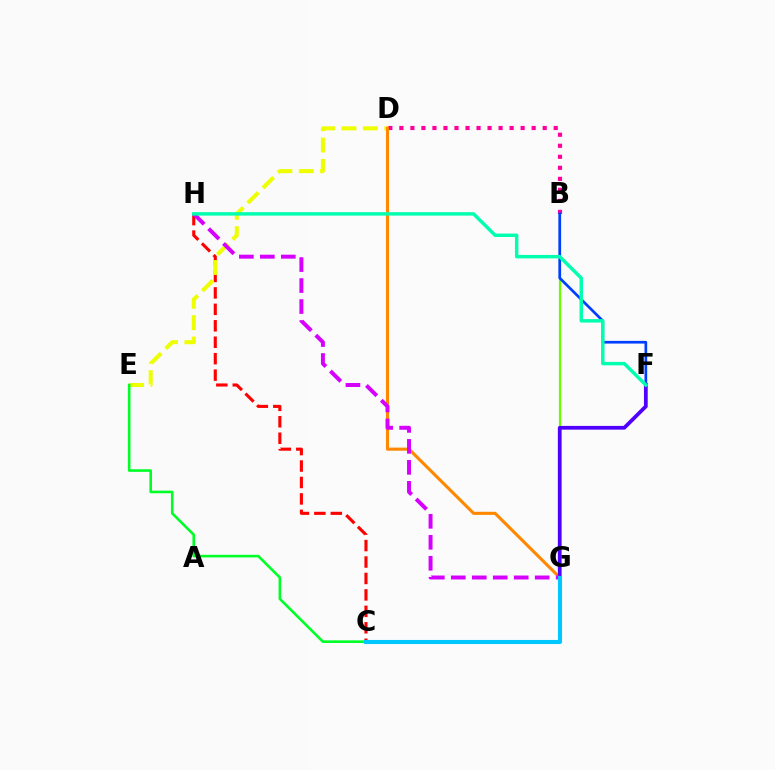{('B', 'G'): [{'color': '#66ff00', 'line_style': 'solid', 'thickness': 1.57}], ('C', 'H'): [{'color': '#ff0000', 'line_style': 'dashed', 'thickness': 2.23}], ('B', 'D'): [{'color': '#ff00a0', 'line_style': 'dotted', 'thickness': 3.0}], ('D', 'E'): [{'color': '#eeff00', 'line_style': 'dashed', 'thickness': 2.9}], ('D', 'G'): [{'color': '#ff8800', 'line_style': 'solid', 'thickness': 2.23}], ('C', 'E'): [{'color': '#00ff27', 'line_style': 'solid', 'thickness': 1.88}], ('B', 'F'): [{'color': '#003fff', 'line_style': 'solid', 'thickness': 1.95}], ('F', 'G'): [{'color': '#4f00ff', 'line_style': 'solid', 'thickness': 2.7}], ('G', 'H'): [{'color': '#d600ff', 'line_style': 'dashed', 'thickness': 2.85}], ('F', 'H'): [{'color': '#00ffaf', 'line_style': 'solid', 'thickness': 2.48}], ('C', 'G'): [{'color': '#00c7ff', 'line_style': 'solid', 'thickness': 2.94}]}